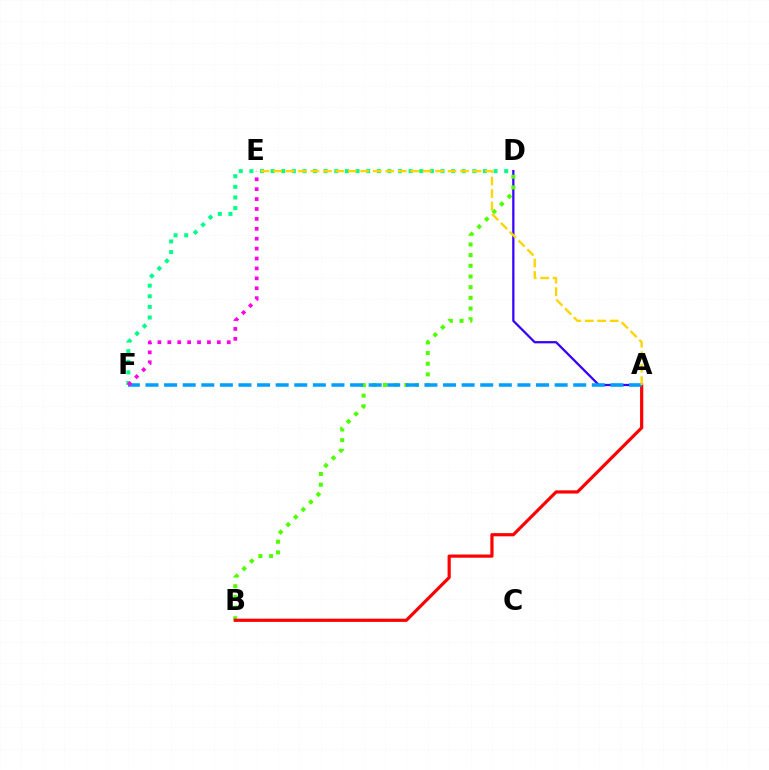{('A', 'D'): [{'color': '#3700ff', 'line_style': 'solid', 'thickness': 1.62}], ('D', 'F'): [{'color': '#00ff86', 'line_style': 'dotted', 'thickness': 2.89}], ('B', 'D'): [{'color': '#4fff00', 'line_style': 'dotted', 'thickness': 2.9}], ('A', 'B'): [{'color': '#ff0000', 'line_style': 'solid', 'thickness': 2.3}], ('A', 'F'): [{'color': '#009eff', 'line_style': 'dashed', 'thickness': 2.53}], ('A', 'E'): [{'color': '#ffd500', 'line_style': 'dashed', 'thickness': 1.69}], ('E', 'F'): [{'color': '#ff00ed', 'line_style': 'dotted', 'thickness': 2.69}]}